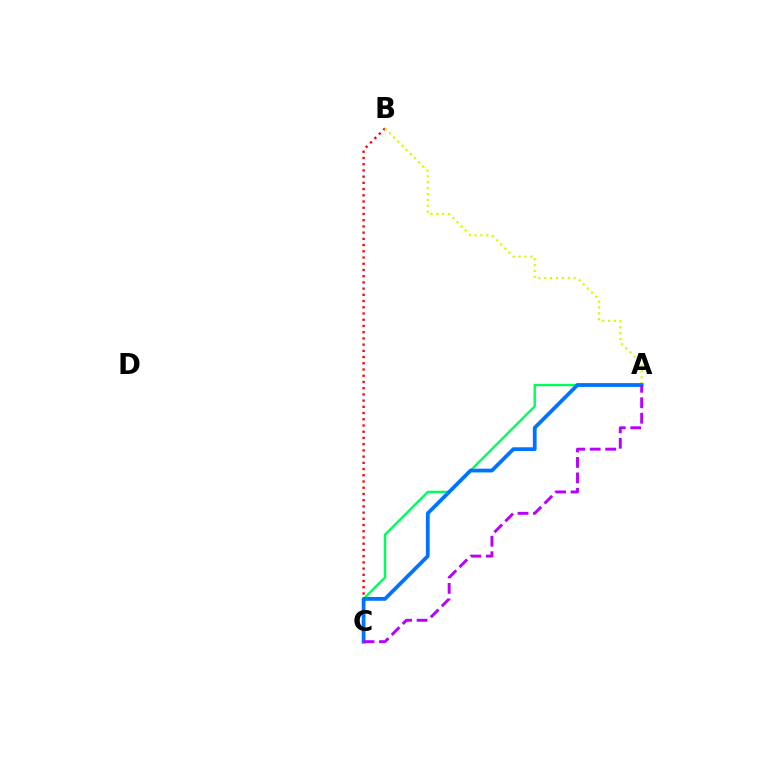{('A', 'C'): [{'color': '#00ff5c', 'line_style': 'solid', 'thickness': 1.75}, {'color': '#0074ff', 'line_style': 'solid', 'thickness': 2.72}, {'color': '#b900ff', 'line_style': 'dashed', 'thickness': 2.1}], ('B', 'C'): [{'color': '#ff0000', 'line_style': 'dotted', 'thickness': 1.69}], ('A', 'B'): [{'color': '#d1ff00', 'line_style': 'dotted', 'thickness': 1.6}]}